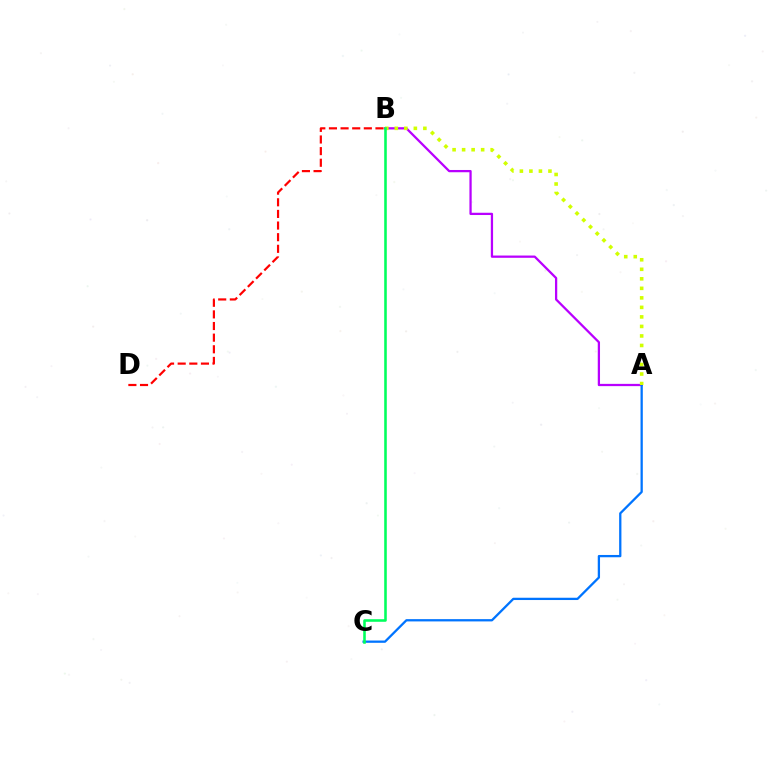{('A', 'B'): [{'color': '#b900ff', 'line_style': 'solid', 'thickness': 1.63}, {'color': '#d1ff00', 'line_style': 'dotted', 'thickness': 2.59}], ('A', 'C'): [{'color': '#0074ff', 'line_style': 'solid', 'thickness': 1.64}], ('B', 'C'): [{'color': '#00ff5c', 'line_style': 'solid', 'thickness': 1.85}], ('B', 'D'): [{'color': '#ff0000', 'line_style': 'dashed', 'thickness': 1.58}]}